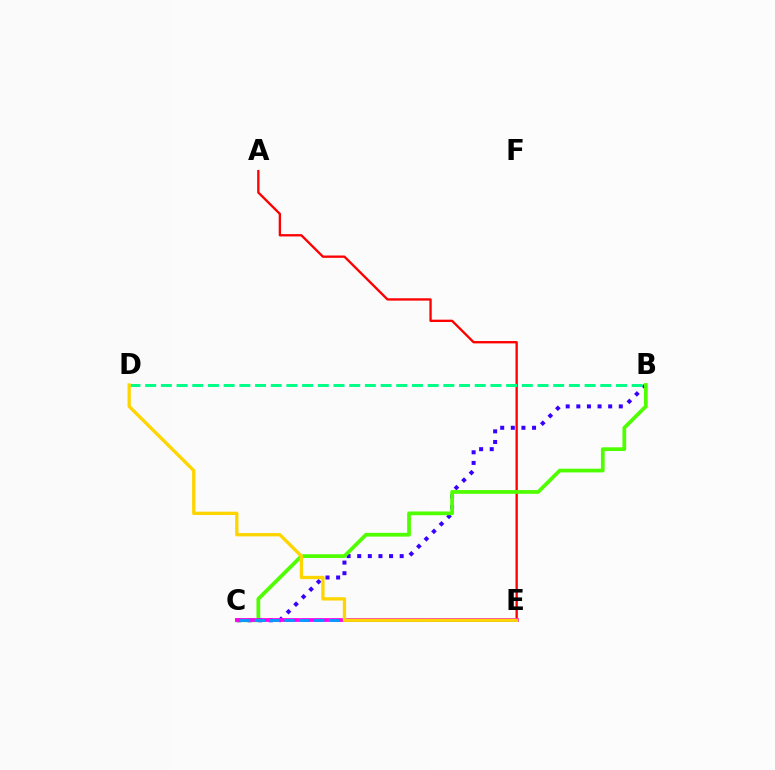{('B', 'C'): [{'color': '#3700ff', 'line_style': 'dotted', 'thickness': 2.89}, {'color': '#4fff00', 'line_style': 'solid', 'thickness': 2.69}], ('A', 'E'): [{'color': '#ff0000', 'line_style': 'solid', 'thickness': 1.68}], ('C', 'E'): [{'color': '#ff00ed', 'line_style': 'solid', 'thickness': 2.7}, {'color': '#009eff', 'line_style': 'dashed', 'thickness': 2.02}], ('B', 'D'): [{'color': '#00ff86', 'line_style': 'dashed', 'thickness': 2.13}], ('D', 'E'): [{'color': '#ffd500', 'line_style': 'solid', 'thickness': 2.38}]}